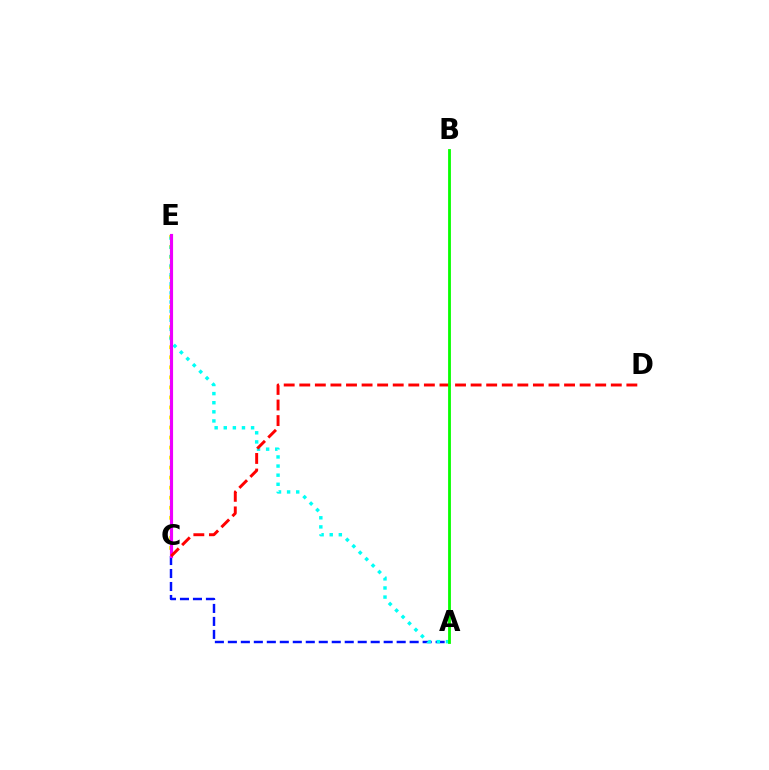{('C', 'E'): [{'color': '#fcf500', 'line_style': 'dotted', 'thickness': 2.73}, {'color': '#ee00ff', 'line_style': 'solid', 'thickness': 2.26}], ('A', 'C'): [{'color': '#0010ff', 'line_style': 'dashed', 'thickness': 1.76}], ('A', 'E'): [{'color': '#00fff6', 'line_style': 'dotted', 'thickness': 2.47}], ('C', 'D'): [{'color': '#ff0000', 'line_style': 'dashed', 'thickness': 2.12}], ('A', 'B'): [{'color': '#08ff00', 'line_style': 'solid', 'thickness': 2.02}]}